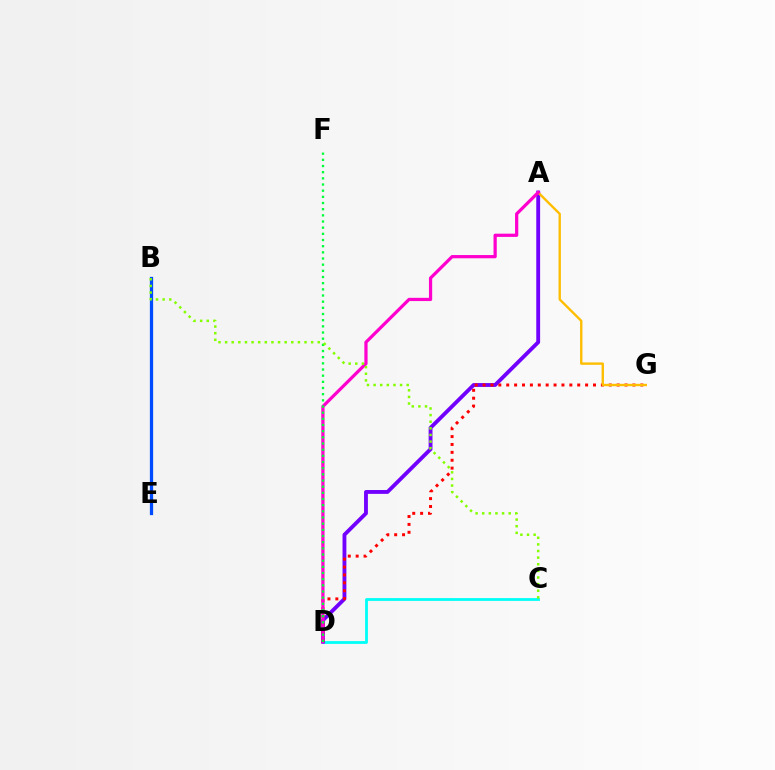{('C', 'D'): [{'color': '#00fff6', 'line_style': 'solid', 'thickness': 2.01}], ('A', 'D'): [{'color': '#7200ff', 'line_style': 'solid', 'thickness': 2.77}, {'color': '#ff00cf', 'line_style': 'solid', 'thickness': 2.33}], ('D', 'G'): [{'color': '#ff0000', 'line_style': 'dotted', 'thickness': 2.14}], ('A', 'G'): [{'color': '#ffbd00', 'line_style': 'solid', 'thickness': 1.7}], ('B', 'E'): [{'color': '#004bff', 'line_style': 'solid', 'thickness': 2.35}], ('D', 'F'): [{'color': '#00ff39', 'line_style': 'dotted', 'thickness': 1.68}], ('B', 'C'): [{'color': '#84ff00', 'line_style': 'dotted', 'thickness': 1.8}]}